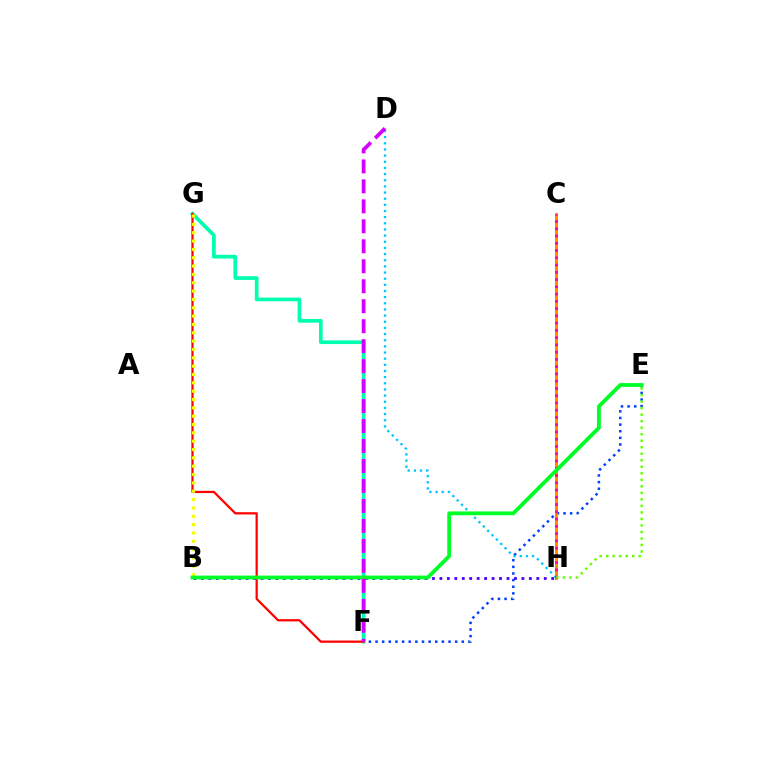{('E', 'F'): [{'color': '#003fff', 'line_style': 'dotted', 'thickness': 1.8}], ('F', 'G'): [{'color': '#00ffaf', 'line_style': 'solid', 'thickness': 2.67}, {'color': '#ff0000', 'line_style': 'solid', 'thickness': 1.61}], ('B', 'G'): [{'color': '#eeff00', 'line_style': 'dotted', 'thickness': 2.27}], ('B', 'H'): [{'color': '#4f00ff', 'line_style': 'dotted', 'thickness': 2.03}], ('C', 'H'): [{'color': '#ff8800', 'line_style': 'solid', 'thickness': 2.13}, {'color': '#ff00a0', 'line_style': 'dotted', 'thickness': 1.97}], ('D', 'H'): [{'color': '#00c7ff', 'line_style': 'dotted', 'thickness': 1.67}], ('B', 'E'): [{'color': '#00ff27', 'line_style': 'solid', 'thickness': 2.75}], ('E', 'H'): [{'color': '#66ff00', 'line_style': 'dotted', 'thickness': 1.77}], ('D', 'F'): [{'color': '#d600ff', 'line_style': 'dashed', 'thickness': 2.71}]}